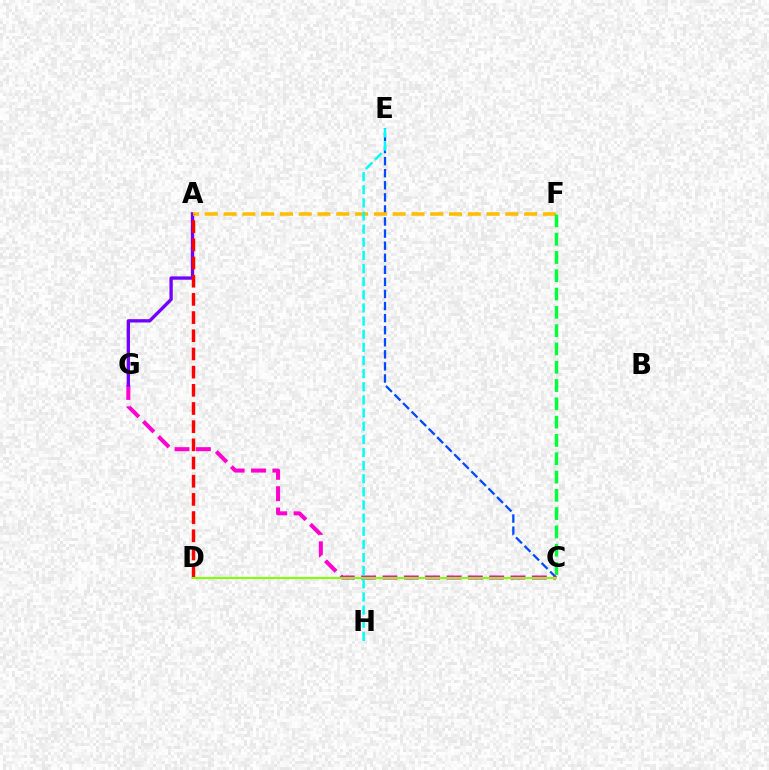{('C', 'E'): [{'color': '#004bff', 'line_style': 'dashed', 'thickness': 1.64}], ('C', 'G'): [{'color': '#ff00cf', 'line_style': 'dashed', 'thickness': 2.9}], ('A', 'G'): [{'color': '#7200ff', 'line_style': 'solid', 'thickness': 2.4}], ('A', 'F'): [{'color': '#ffbd00', 'line_style': 'dashed', 'thickness': 2.55}], ('E', 'H'): [{'color': '#00fff6', 'line_style': 'dashed', 'thickness': 1.78}], ('C', 'F'): [{'color': '#00ff39', 'line_style': 'dashed', 'thickness': 2.49}], ('A', 'D'): [{'color': '#ff0000', 'line_style': 'dashed', 'thickness': 2.47}], ('C', 'D'): [{'color': '#84ff00', 'line_style': 'solid', 'thickness': 1.51}]}